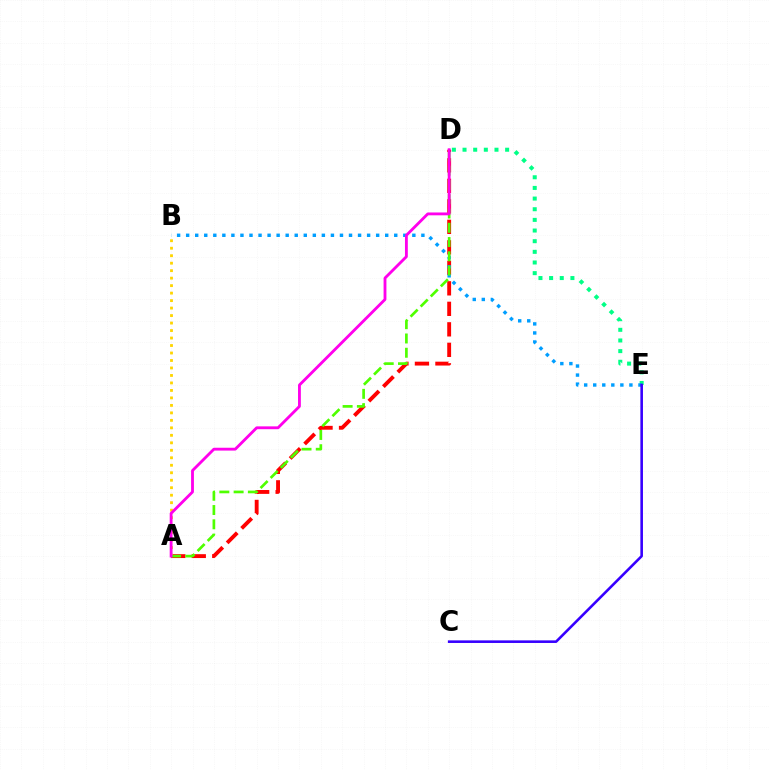{('A', 'D'): [{'color': '#ff0000', 'line_style': 'dashed', 'thickness': 2.78}, {'color': '#4fff00', 'line_style': 'dashed', 'thickness': 1.94}, {'color': '#ff00ed', 'line_style': 'solid', 'thickness': 2.04}], ('D', 'E'): [{'color': '#00ff86', 'line_style': 'dotted', 'thickness': 2.89}], ('B', 'E'): [{'color': '#009eff', 'line_style': 'dotted', 'thickness': 2.46}], ('C', 'E'): [{'color': '#3700ff', 'line_style': 'solid', 'thickness': 1.87}], ('A', 'B'): [{'color': '#ffd500', 'line_style': 'dotted', 'thickness': 2.03}]}